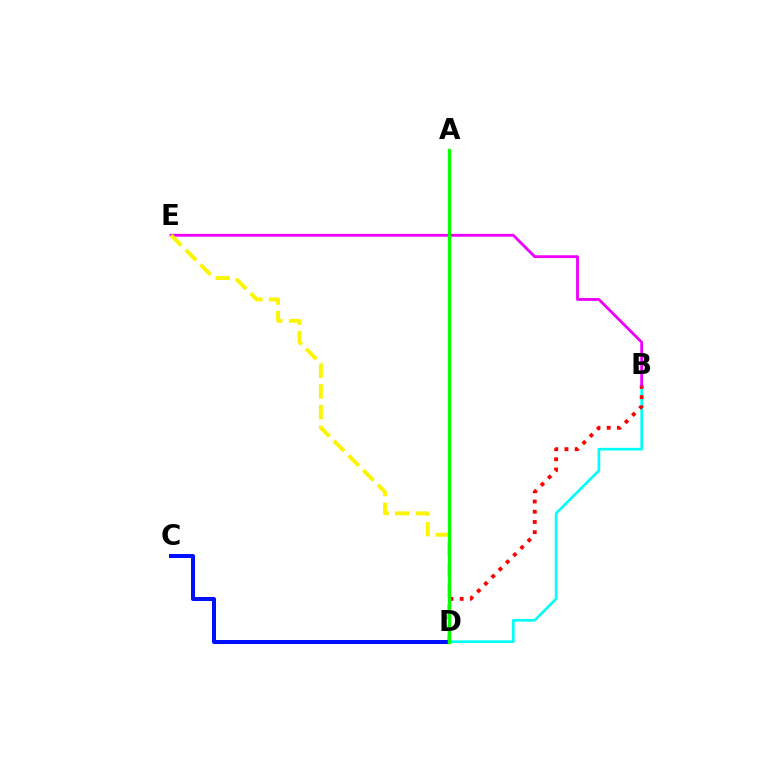{('C', 'D'): [{'color': '#0010ff', 'line_style': 'solid', 'thickness': 2.87}], ('B', 'D'): [{'color': '#00fff6', 'line_style': 'solid', 'thickness': 1.9}, {'color': '#ff0000', 'line_style': 'dotted', 'thickness': 2.78}], ('B', 'E'): [{'color': '#ee00ff', 'line_style': 'solid', 'thickness': 2.03}], ('D', 'E'): [{'color': '#fcf500', 'line_style': 'dashed', 'thickness': 2.81}], ('A', 'D'): [{'color': '#08ff00', 'line_style': 'solid', 'thickness': 2.36}]}